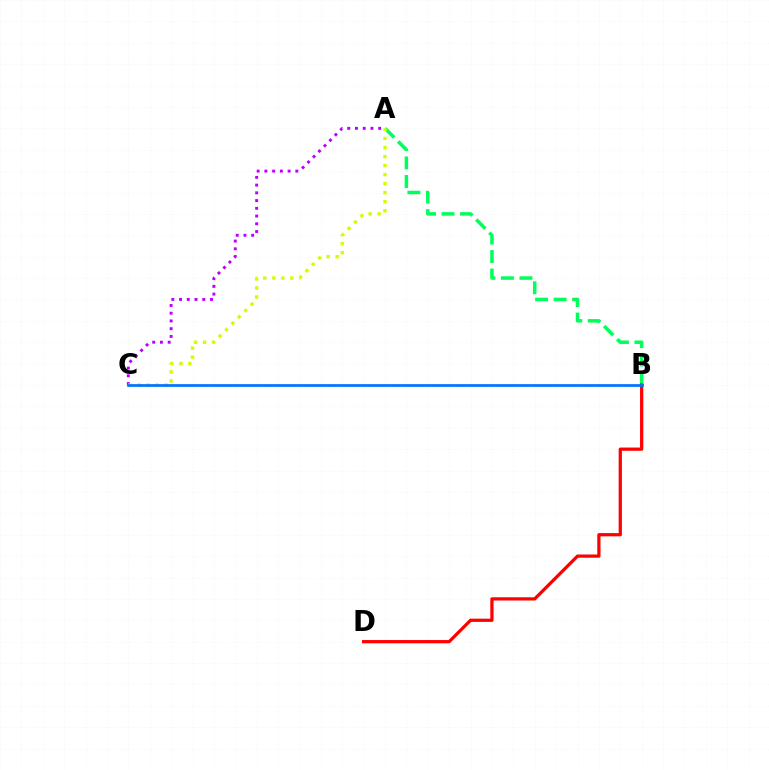{('A', 'B'): [{'color': '#00ff5c', 'line_style': 'dashed', 'thickness': 2.51}], ('A', 'C'): [{'color': '#b900ff', 'line_style': 'dotted', 'thickness': 2.1}, {'color': '#d1ff00', 'line_style': 'dotted', 'thickness': 2.45}], ('B', 'D'): [{'color': '#ff0000', 'line_style': 'solid', 'thickness': 2.33}], ('B', 'C'): [{'color': '#0074ff', 'line_style': 'solid', 'thickness': 1.97}]}